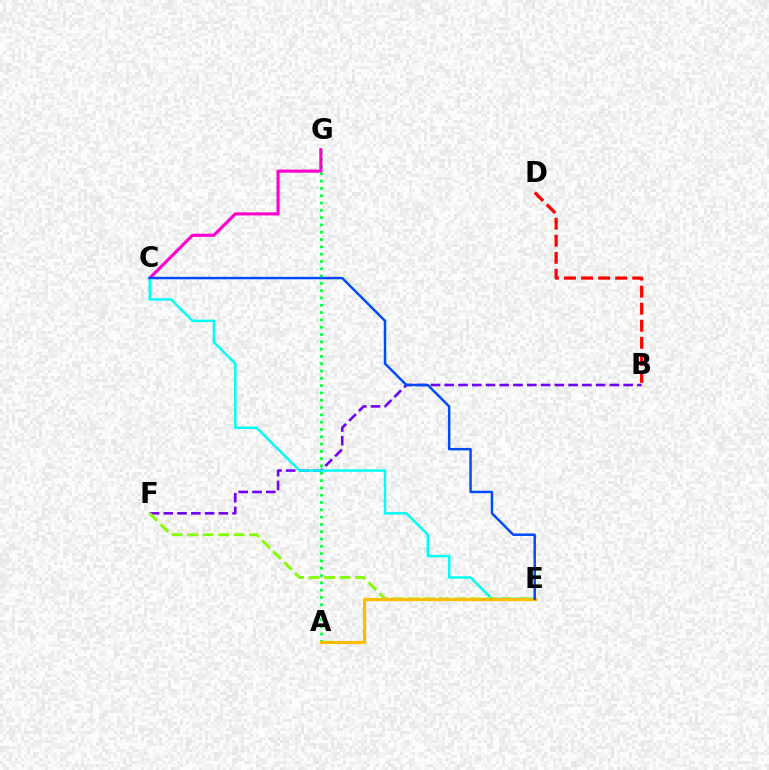{('B', 'F'): [{'color': '#7200ff', 'line_style': 'dashed', 'thickness': 1.87}], ('A', 'G'): [{'color': '#00ff39', 'line_style': 'dotted', 'thickness': 1.98}], ('C', 'G'): [{'color': '#ff00cf', 'line_style': 'solid', 'thickness': 2.24}], ('C', 'E'): [{'color': '#00fff6', 'line_style': 'solid', 'thickness': 1.79}, {'color': '#004bff', 'line_style': 'solid', 'thickness': 1.77}], ('E', 'F'): [{'color': '#84ff00', 'line_style': 'dashed', 'thickness': 2.1}], ('B', 'D'): [{'color': '#ff0000', 'line_style': 'dashed', 'thickness': 2.32}], ('A', 'E'): [{'color': '#ffbd00', 'line_style': 'solid', 'thickness': 2.33}]}